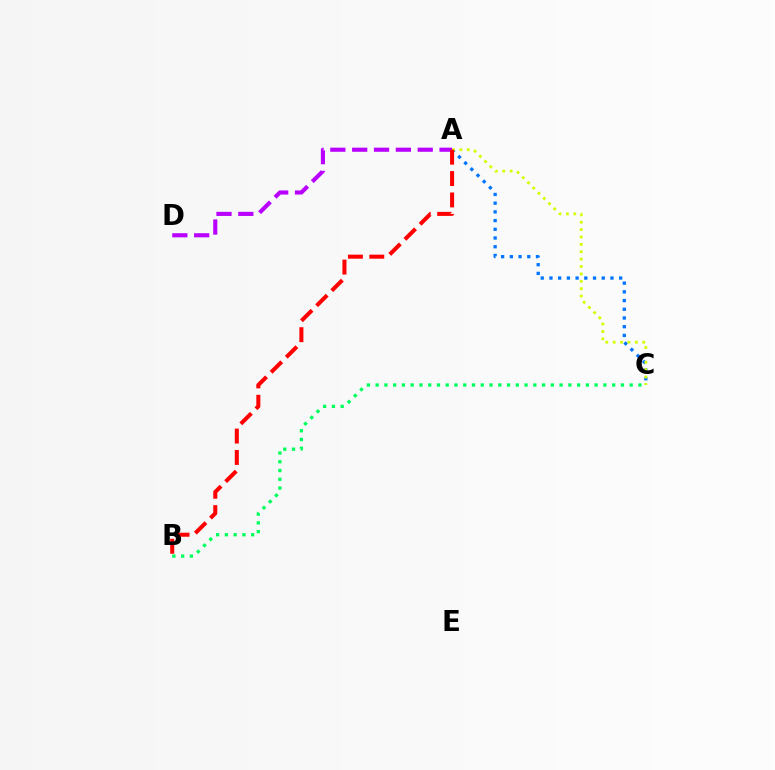{('A', 'C'): [{'color': '#0074ff', 'line_style': 'dotted', 'thickness': 2.37}, {'color': '#d1ff00', 'line_style': 'dotted', 'thickness': 2.01}], ('A', 'D'): [{'color': '#b900ff', 'line_style': 'dashed', 'thickness': 2.97}], ('B', 'C'): [{'color': '#00ff5c', 'line_style': 'dotted', 'thickness': 2.38}], ('A', 'B'): [{'color': '#ff0000', 'line_style': 'dashed', 'thickness': 2.9}]}